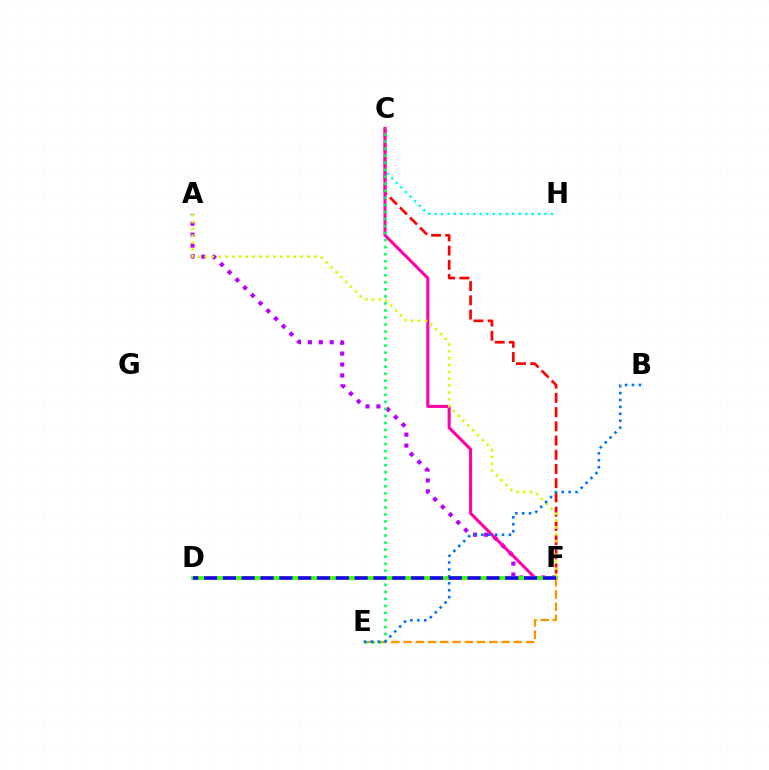{('C', 'F'): [{'color': '#ff0000', 'line_style': 'dashed', 'thickness': 1.93}, {'color': '#ff00ac', 'line_style': 'solid', 'thickness': 2.22}], ('A', 'F'): [{'color': '#b900ff', 'line_style': 'dotted', 'thickness': 2.97}, {'color': '#d1ff00', 'line_style': 'dotted', 'thickness': 1.86}], ('C', 'H'): [{'color': '#00fff6', 'line_style': 'dotted', 'thickness': 1.76}], ('D', 'F'): [{'color': '#3dff00', 'line_style': 'solid', 'thickness': 2.7}, {'color': '#2500ff', 'line_style': 'dashed', 'thickness': 2.56}], ('E', 'F'): [{'color': '#ff9400', 'line_style': 'dashed', 'thickness': 1.66}], ('C', 'E'): [{'color': '#00ff5c', 'line_style': 'dotted', 'thickness': 1.91}], ('B', 'E'): [{'color': '#0074ff', 'line_style': 'dotted', 'thickness': 1.88}]}